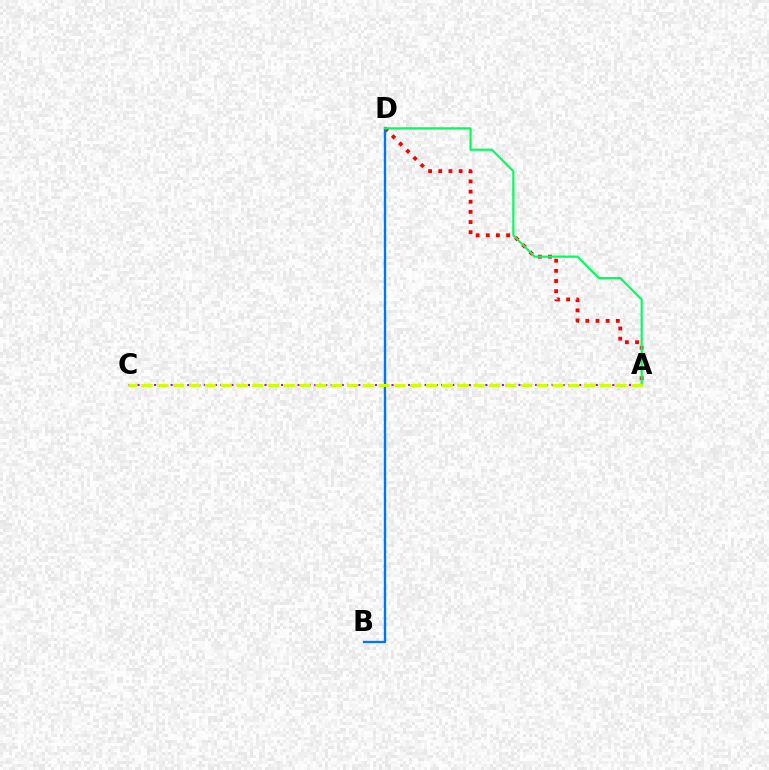{('A', 'C'): [{'color': '#b900ff', 'line_style': 'dotted', 'thickness': 1.5}, {'color': '#d1ff00', 'line_style': 'dashed', 'thickness': 2.15}], ('A', 'D'): [{'color': '#ff0000', 'line_style': 'dotted', 'thickness': 2.76}, {'color': '#00ff5c', 'line_style': 'solid', 'thickness': 1.56}], ('B', 'D'): [{'color': '#0074ff', 'line_style': 'solid', 'thickness': 1.69}]}